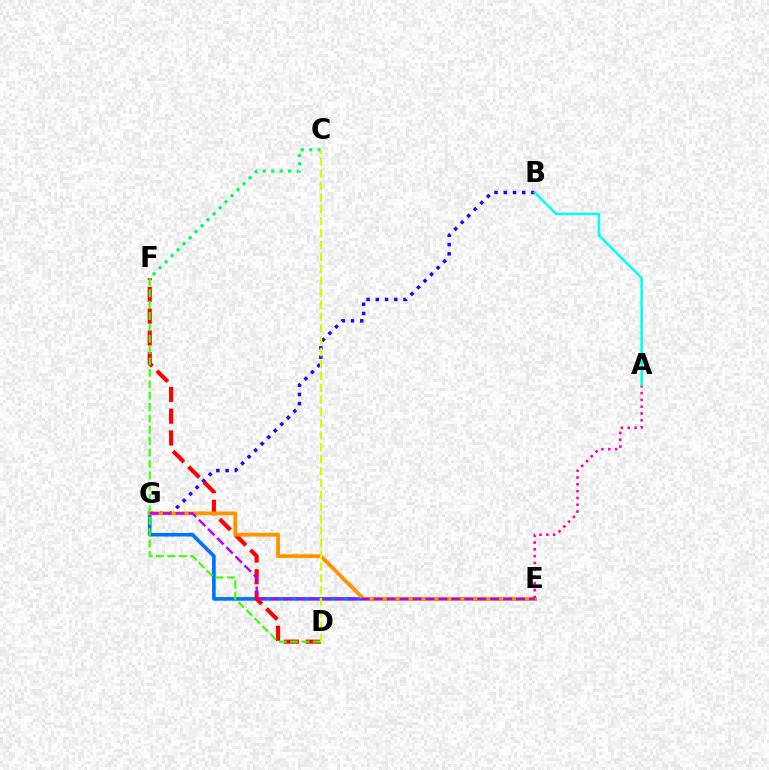{('C', 'F'): [{'color': '#00ff5c', 'line_style': 'dotted', 'thickness': 2.31}], ('E', 'G'): [{'color': '#0074ff', 'line_style': 'solid', 'thickness': 2.61}, {'color': '#ff9400', 'line_style': 'solid', 'thickness': 2.73}, {'color': '#b900ff', 'line_style': 'dashed', 'thickness': 1.76}], ('B', 'G'): [{'color': '#2500ff', 'line_style': 'dotted', 'thickness': 2.51}], ('D', 'F'): [{'color': '#ff0000', 'line_style': 'dashed', 'thickness': 2.96}, {'color': '#3dff00', 'line_style': 'dashed', 'thickness': 1.55}], ('A', 'E'): [{'color': '#ff00ac', 'line_style': 'dotted', 'thickness': 1.85}], ('A', 'B'): [{'color': '#00fff6', 'line_style': 'solid', 'thickness': 1.78}], ('C', 'D'): [{'color': '#d1ff00', 'line_style': 'dashed', 'thickness': 1.62}]}